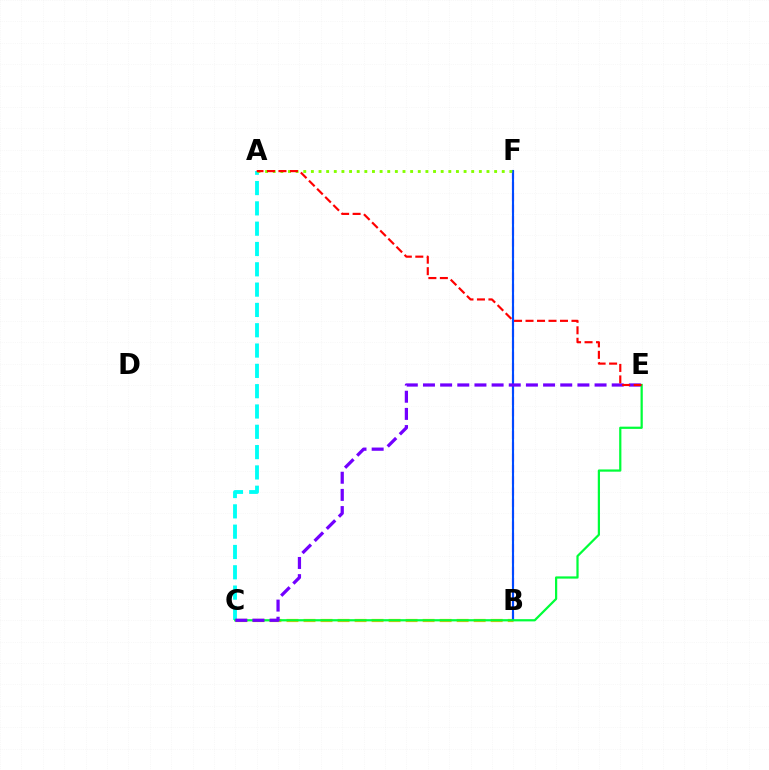{('B', 'C'): [{'color': '#ffbd00', 'line_style': 'dashed', 'thickness': 2.31}], ('B', 'F'): [{'color': '#ff00cf', 'line_style': 'dashed', 'thickness': 1.54}, {'color': '#004bff', 'line_style': 'solid', 'thickness': 1.52}], ('A', 'C'): [{'color': '#00fff6', 'line_style': 'dashed', 'thickness': 2.76}], ('C', 'E'): [{'color': '#00ff39', 'line_style': 'solid', 'thickness': 1.6}, {'color': '#7200ff', 'line_style': 'dashed', 'thickness': 2.33}], ('A', 'F'): [{'color': '#84ff00', 'line_style': 'dotted', 'thickness': 2.07}], ('A', 'E'): [{'color': '#ff0000', 'line_style': 'dashed', 'thickness': 1.56}]}